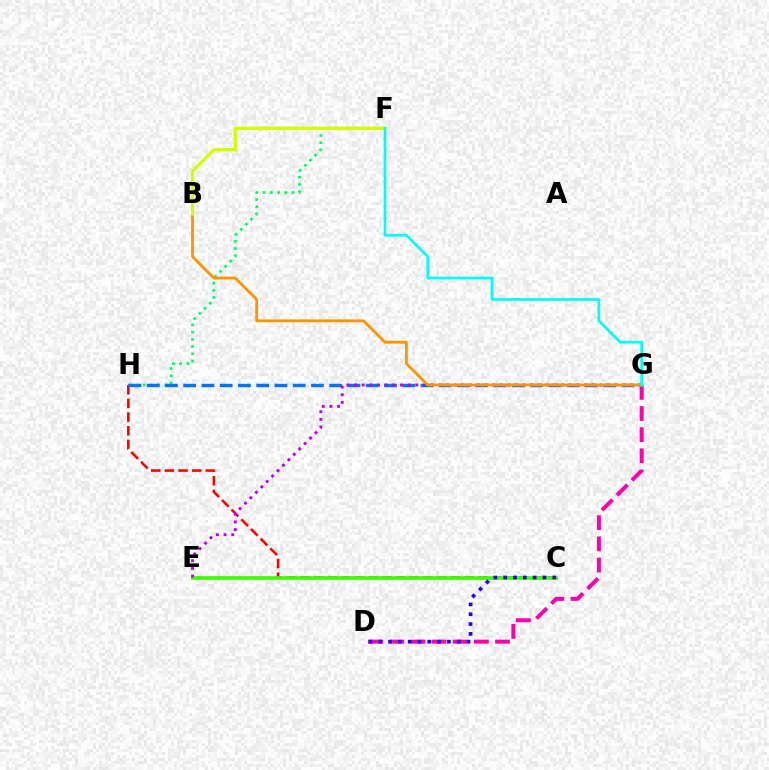{('D', 'G'): [{'color': '#ff00ac', 'line_style': 'dashed', 'thickness': 2.87}], ('F', 'H'): [{'color': '#00ff5c', 'line_style': 'dotted', 'thickness': 1.96}], ('C', 'H'): [{'color': '#ff0000', 'line_style': 'dashed', 'thickness': 1.86}], ('C', 'E'): [{'color': '#3dff00', 'line_style': 'solid', 'thickness': 2.62}], ('C', 'D'): [{'color': '#2500ff', 'line_style': 'dotted', 'thickness': 2.67}], ('G', 'H'): [{'color': '#0074ff', 'line_style': 'dashed', 'thickness': 2.48}], ('E', 'G'): [{'color': '#b900ff', 'line_style': 'dotted', 'thickness': 2.08}], ('B', 'G'): [{'color': '#ff9400', 'line_style': 'solid', 'thickness': 2.03}], ('B', 'F'): [{'color': '#d1ff00', 'line_style': 'solid', 'thickness': 2.35}], ('F', 'G'): [{'color': '#00fff6', 'line_style': 'solid', 'thickness': 1.94}]}